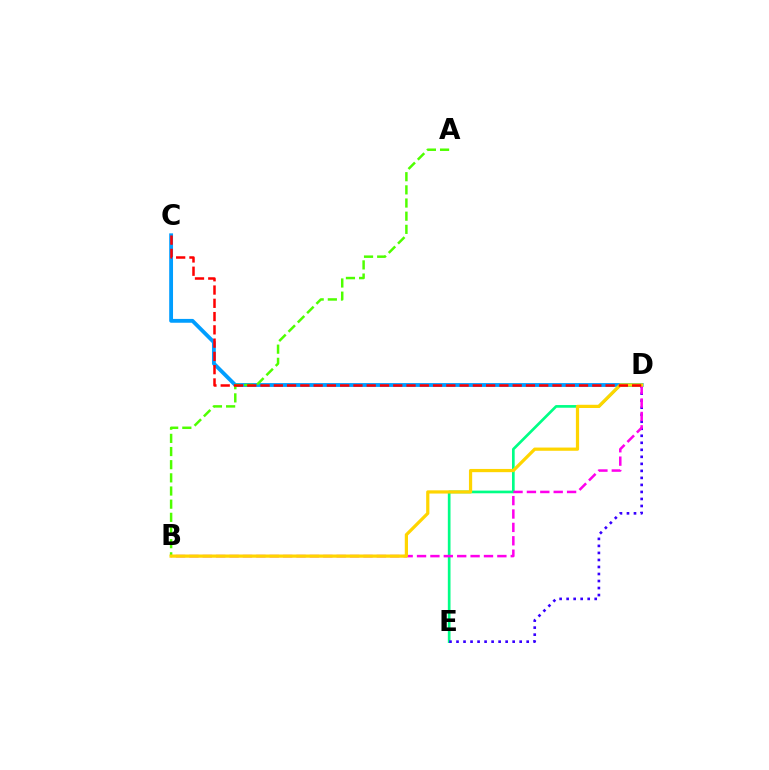{('C', 'D'): [{'color': '#009eff', 'line_style': 'solid', 'thickness': 2.76}, {'color': '#ff0000', 'line_style': 'dashed', 'thickness': 1.8}], ('D', 'E'): [{'color': '#00ff86', 'line_style': 'solid', 'thickness': 1.93}, {'color': '#3700ff', 'line_style': 'dotted', 'thickness': 1.91}], ('A', 'B'): [{'color': '#4fff00', 'line_style': 'dashed', 'thickness': 1.79}], ('B', 'D'): [{'color': '#ff00ed', 'line_style': 'dashed', 'thickness': 1.82}, {'color': '#ffd500', 'line_style': 'solid', 'thickness': 2.32}]}